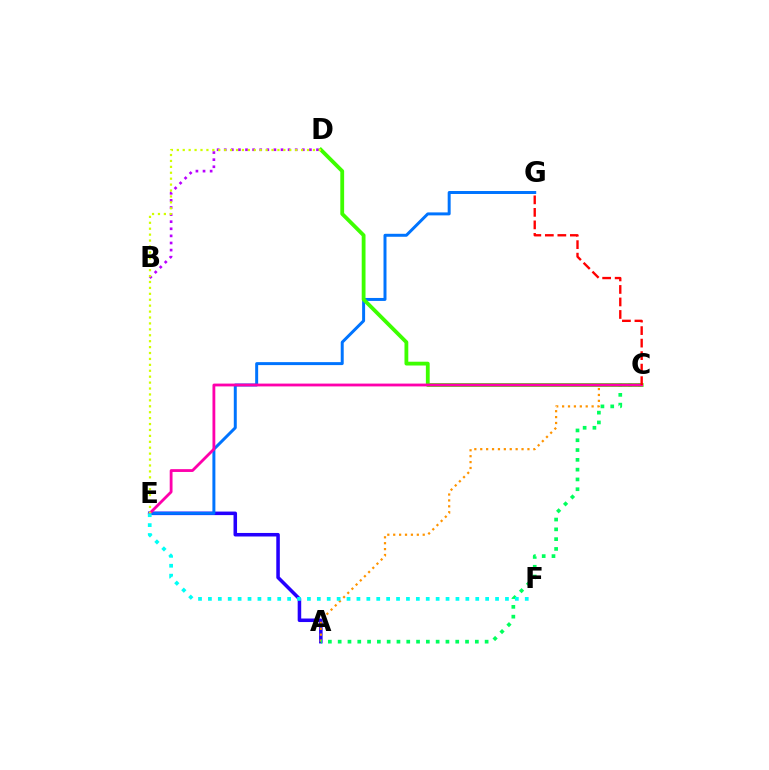{('A', 'E'): [{'color': '#2500ff', 'line_style': 'solid', 'thickness': 2.55}], ('B', 'D'): [{'color': '#b900ff', 'line_style': 'dotted', 'thickness': 1.93}], ('A', 'C'): [{'color': '#ff9400', 'line_style': 'dotted', 'thickness': 1.6}, {'color': '#00ff5c', 'line_style': 'dotted', 'thickness': 2.66}], ('E', 'G'): [{'color': '#0074ff', 'line_style': 'solid', 'thickness': 2.14}], ('C', 'D'): [{'color': '#3dff00', 'line_style': 'solid', 'thickness': 2.74}], ('C', 'E'): [{'color': '#ff00ac', 'line_style': 'solid', 'thickness': 2.03}], ('D', 'E'): [{'color': '#d1ff00', 'line_style': 'dotted', 'thickness': 1.61}], ('E', 'F'): [{'color': '#00fff6', 'line_style': 'dotted', 'thickness': 2.69}], ('C', 'G'): [{'color': '#ff0000', 'line_style': 'dashed', 'thickness': 1.7}]}